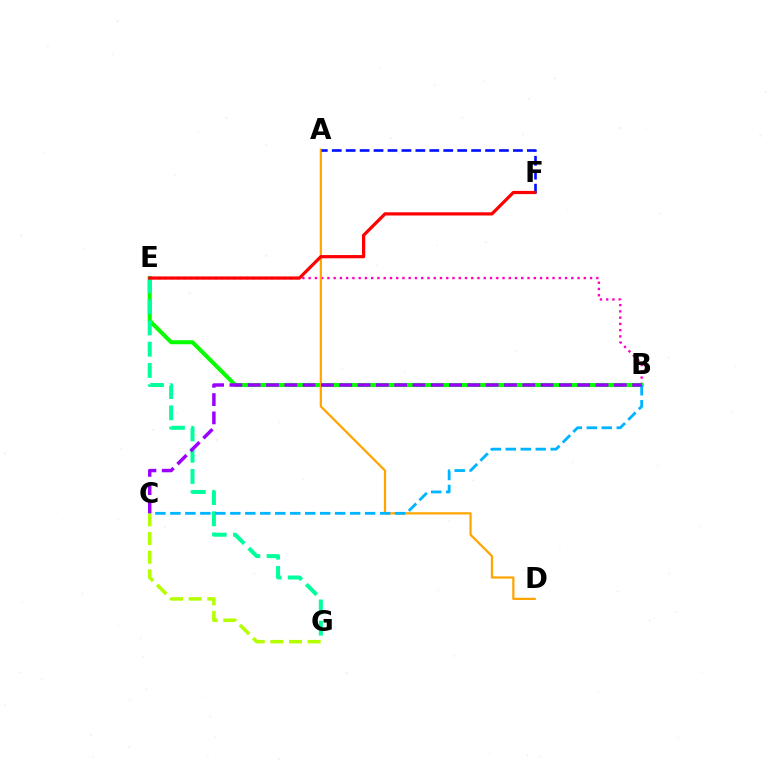{('B', 'E'): [{'color': '#ff00bd', 'line_style': 'dotted', 'thickness': 1.7}, {'color': '#08ff00', 'line_style': 'solid', 'thickness': 2.92}], ('E', 'G'): [{'color': '#00ff9d', 'line_style': 'dashed', 'thickness': 2.89}], ('A', 'D'): [{'color': '#ffa500', 'line_style': 'solid', 'thickness': 1.61}], ('B', 'C'): [{'color': '#00b5ff', 'line_style': 'dashed', 'thickness': 2.03}, {'color': '#9b00ff', 'line_style': 'dashed', 'thickness': 2.49}], ('A', 'F'): [{'color': '#0010ff', 'line_style': 'dashed', 'thickness': 1.89}], ('C', 'G'): [{'color': '#b3ff00', 'line_style': 'dashed', 'thickness': 2.53}], ('E', 'F'): [{'color': '#ff0000', 'line_style': 'solid', 'thickness': 2.31}]}